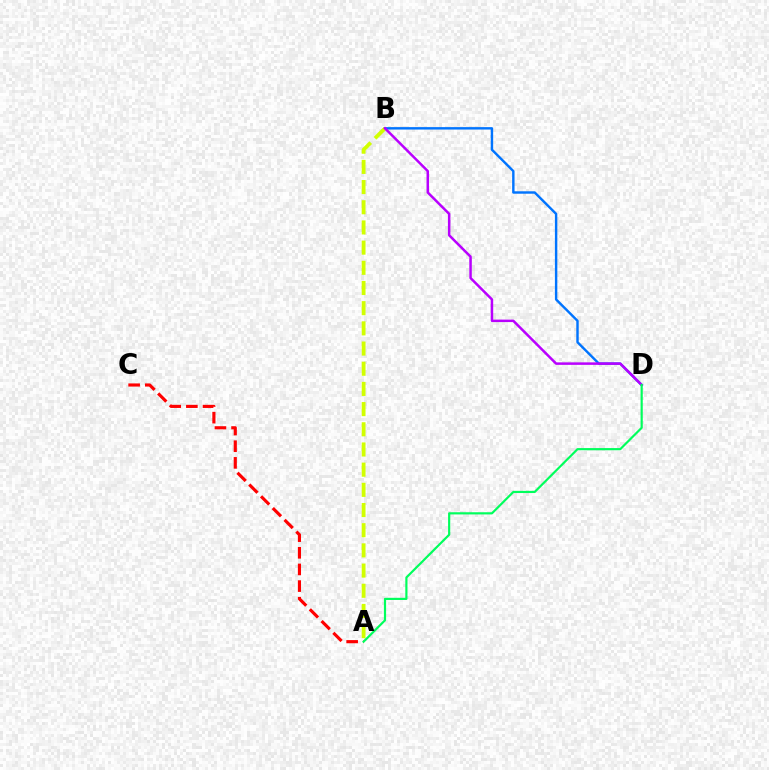{('B', 'D'): [{'color': '#0074ff', 'line_style': 'solid', 'thickness': 1.74}, {'color': '#b900ff', 'line_style': 'solid', 'thickness': 1.8}], ('A', 'B'): [{'color': '#d1ff00', 'line_style': 'dashed', 'thickness': 2.74}], ('A', 'C'): [{'color': '#ff0000', 'line_style': 'dashed', 'thickness': 2.26}], ('A', 'D'): [{'color': '#00ff5c', 'line_style': 'solid', 'thickness': 1.57}]}